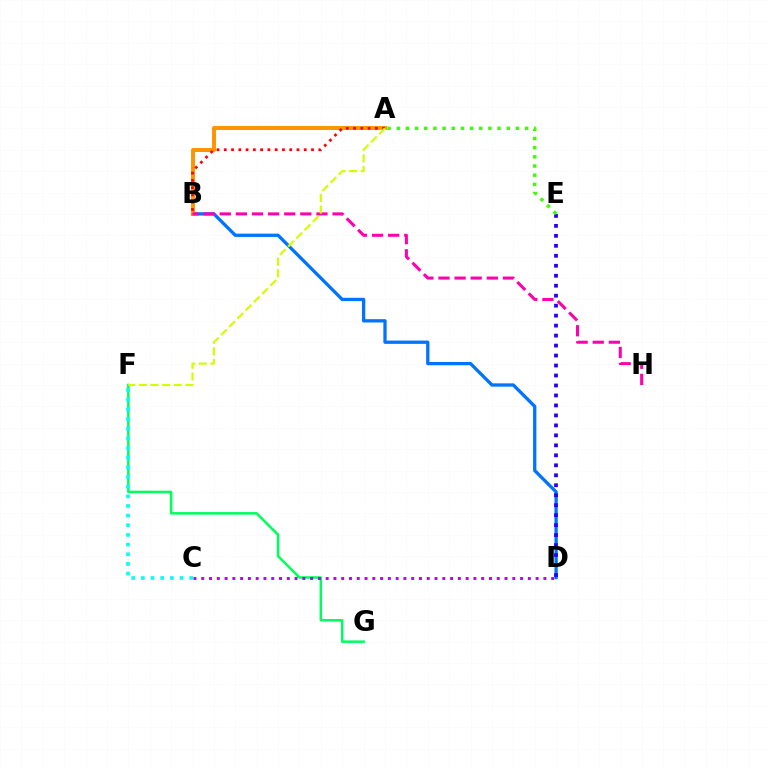{('B', 'D'): [{'color': '#0074ff', 'line_style': 'solid', 'thickness': 2.37}], ('A', 'B'): [{'color': '#ff9400', 'line_style': 'solid', 'thickness': 2.85}, {'color': '#ff0000', 'line_style': 'dotted', 'thickness': 1.98}], ('F', 'G'): [{'color': '#00ff5c', 'line_style': 'solid', 'thickness': 1.82}], ('D', 'E'): [{'color': '#2500ff', 'line_style': 'dotted', 'thickness': 2.71}], ('B', 'H'): [{'color': '#ff00ac', 'line_style': 'dashed', 'thickness': 2.19}], ('A', 'E'): [{'color': '#3dff00', 'line_style': 'dotted', 'thickness': 2.49}], ('C', 'F'): [{'color': '#00fff6', 'line_style': 'dotted', 'thickness': 2.62}], ('C', 'D'): [{'color': '#b900ff', 'line_style': 'dotted', 'thickness': 2.11}], ('A', 'F'): [{'color': '#d1ff00', 'line_style': 'dashed', 'thickness': 1.58}]}